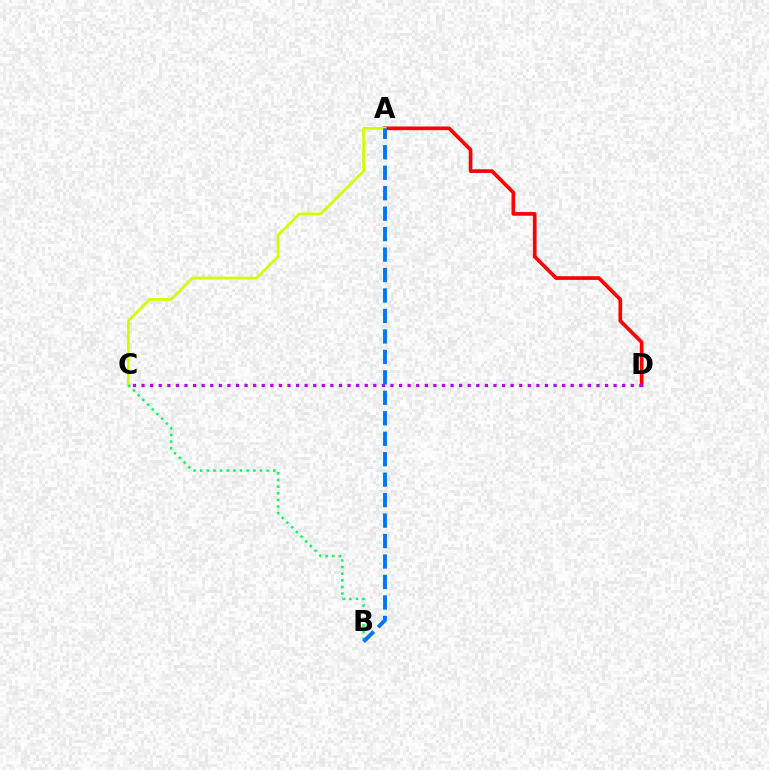{('A', 'D'): [{'color': '#ff0000', 'line_style': 'solid', 'thickness': 2.65}], ('A', 'C'): [{'color': '#d1ff00', 'line_style': 'solid', 'thickness': 2.01}], ('B', 'C'): [{'color': '#00ff5c', 'line_style': 'dotted', 'thickness': 1.8}], ('C', 'D'): [{'color': '#b900ff', 'line_style': 'dotted', 'thickness': 2.33}], ('A', 'B'): [{'color': '#0074ff', 'line_style': 'dashed', 'thickness': 2.78}]}